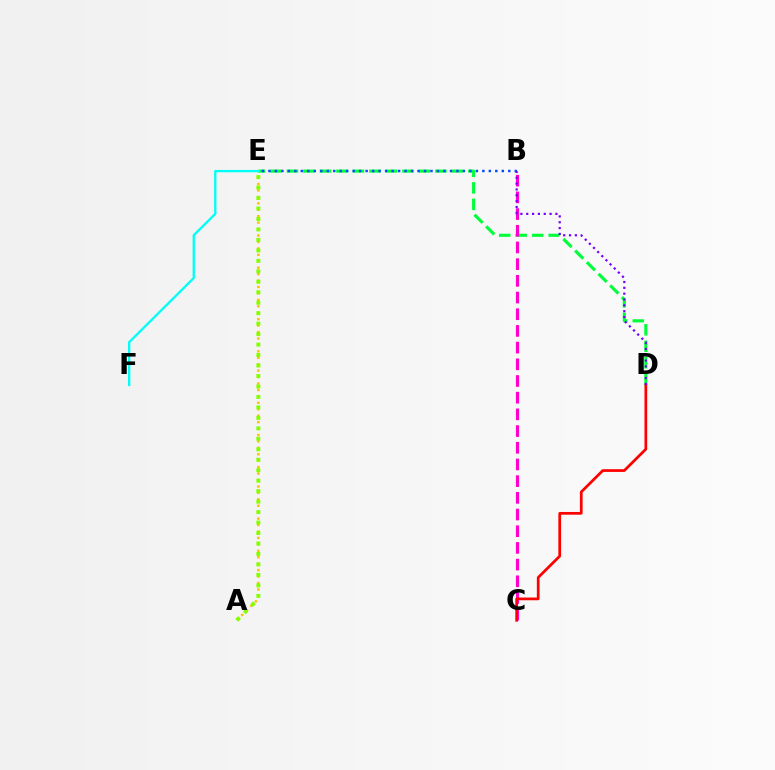{('A', 'E'): [{'color': '#ffbd00', 'line_style': 'dotted', 'thickness': 1.75}, {'color': '#84ff00', 'line_style': 'dotted', 'thickness': 2.84}], ('D', 'E'): [{'color': '#00ff39', 'line_style': 'dashed', 'thickness': 2.24}], ('B', 'C'): [{'color': '#ff00cf', 'line_style': 'dashed', 'thickness': 2.27}], ('E', 'F'): [{'color': '#00fff6', 'line_style': 'solid', 'thickness': 1.67}], ('B', 'E'): [{'color': '#004bff', 'line_style': 'dotted', 'thickness': 1.76}], ('C', 'D'): [{'color': '#ff0000', 'line_style': 'solid', 'thickness': 1.97}], ('B', 'D'): [{'color': '#7200ff', 'line_style': 'dotted', 'thickness': 1.59}]}